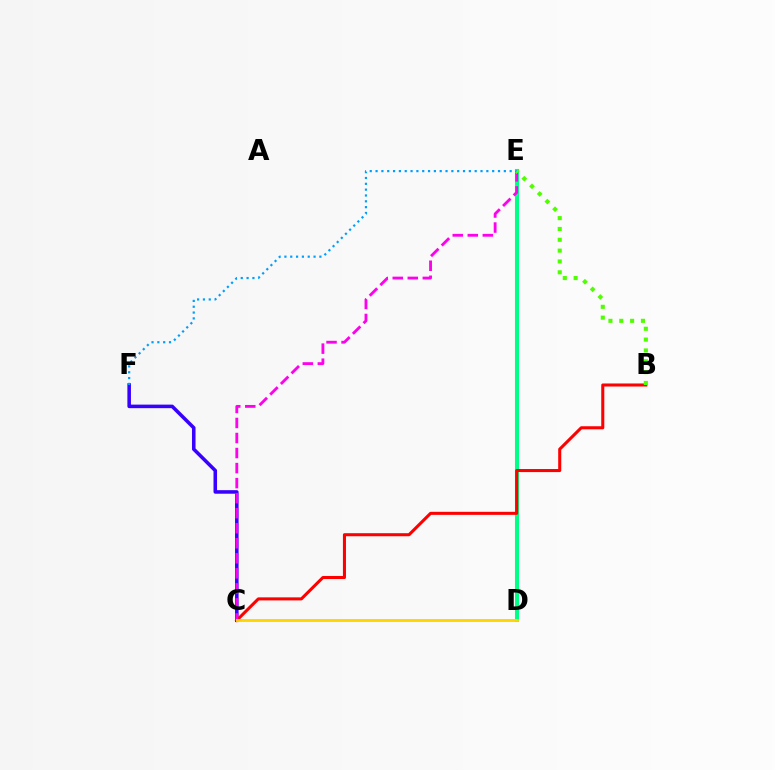{('C', 'F'): [{'color': '#3700ff', 'line_style': 'solid', 'thickness': 2.55}], ('D', 'E'): [{'color': '#00ff86', 'line_style': 'solid', 'thickness': 2.93}], ('B', 'C'): [{'color': '#ff0000', 'line_style': 'solid', 'thickness': 2.2}], ('C', 'E'): [{'color': '#ff00ed', 'line_style': 'dashed', 'thickness': 2.04}], ('E', 'F'): [{'color': '#009eff', 'line_style': 'dotted', 'thickness': 1.58}], ('C', 'D'): [{'color': '#ffd500', 'line_style': 'solid', 'thickness': 2.05}], ('B', 'E'): [{'color': '#4fff00', 'line_style': 'dotted', 'thickness': 2.94}]}